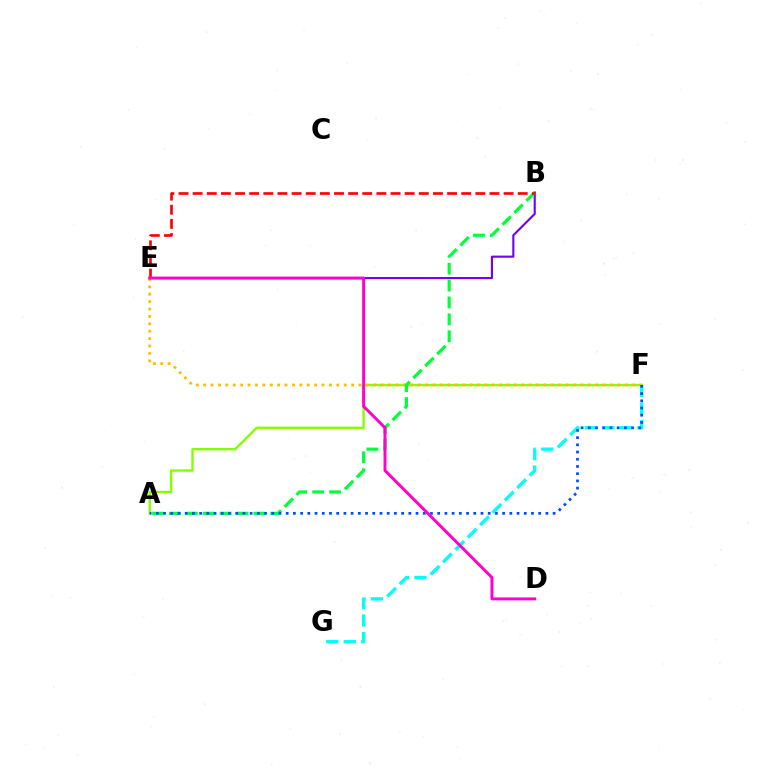{('B', 'E'): [{'color': '#7200ff', 'line_style': 'solid', 'thickness': 1.53}, {'color': '#ff0000', 'line_style': 'dashed', 'thickness': 1.92}], ('A', 'F'): [{'color': '#84ff00', 'line_style': 'solid', 'thickness': 1.7}, {'color': '#004bff', 'line_style': 'dotted', 'thickness': 1.96}], ('E', 'F'): [{'color': '#ffbd00', 'line_style': 'dotted', 'thickness': 2.01}], ('F', 'G'): [{'color': '#00fff6', 'line_style': 'dashed', 'thickness': 2.38}], ('A', 'B'): [{'color': '#00ff39', 'line_style': 'dashed', 'thickness': 2.3}], ('D', 'E'): [{'color': '#ff00cf', 'line_style': 'solid', 'thickness': 2.12}]}